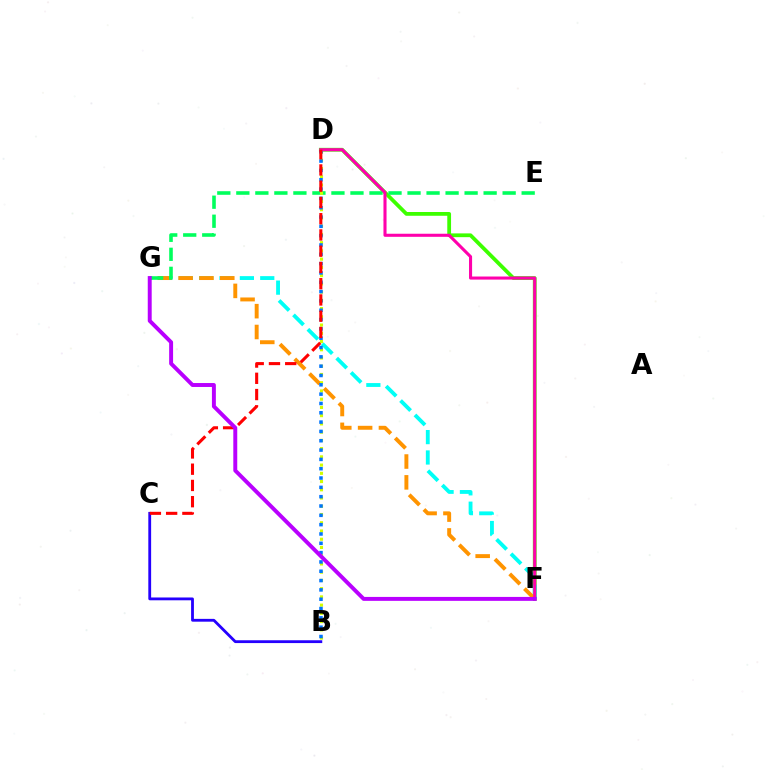{('D', 'F'): [{'color': '#3dff00', 'line_style': 'solid', 'thickness': 2.72}, {'color': '#ff00ac', 'line_style': 'solid', 'thickness': 2.21}], ('B', 'C'): [{'color': '#2500ff', 'line_style': 'solid', 'thickness': 2.03}], ('F', 'G'): [{'color': '#00fff6', 'line_style': 'dashed', 'thickness': 2.77}, {'color': '#ff9400', 'line_style': 'dashed', 'thickness': 2.83}, {'color': '#b900ff', 'line_style': 'solid', 'thickness': 2.83}], ('E', 'G'): [{'color': '#00ff5c', 'line_style': 'dashed', 'thickness': 2.58}], ('B', 'D'): [{'color': '#d1ff00', 'line_style': 'dotted', 'thickness': 2.24}, {'color': '#0074ff', 'line_style': 'dotted', 'thickness': 2.53}], ('C', 'D'): [{'color': '#ff0000', 'line_style': 'dashed', 'thickness': 2.21}]}